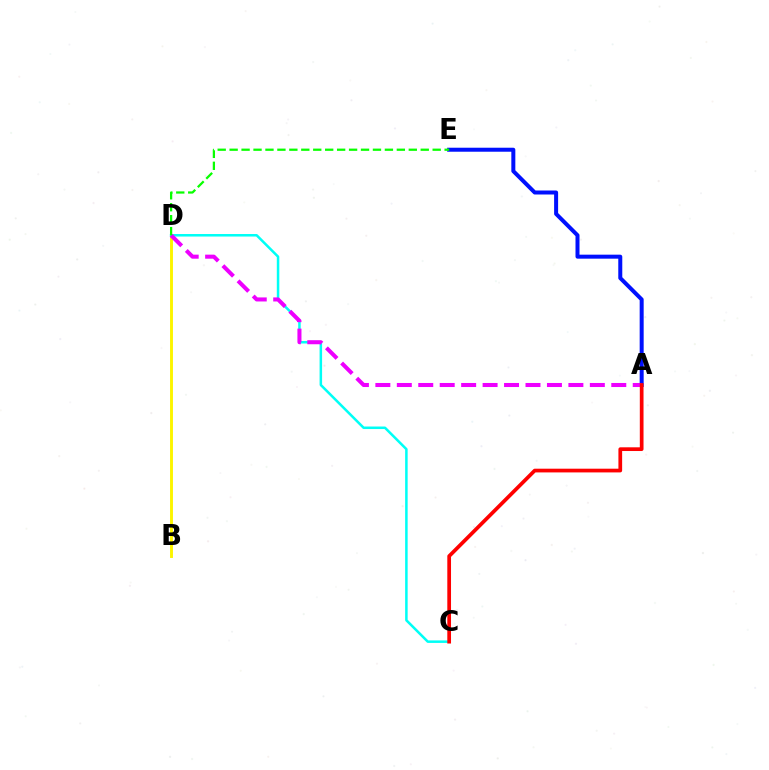{('A', 'E'): [{'color': '#0010ff', 'line_style': 'solid', 'thickness': 2.88}], ('B', 'D'): [{'color': '#fcf500', 'line_style': 'solid', 'thickness': 2.09}], ('C', 'D'): [{'color': '#00fff6', 'line_style': 'solid', 'thickness': 1.82}], ('A', 'D'): [{'color': '#ee00ff', 'line_style': 'dashed', 'thickness': 2.91}], ('D', 'E'): [{'color': '#08ff00', 'line_style': 'dashed', 'thickness': 1.62}], ('A', 'C'): [{'color': '#ff0000', 'line_style': 'solid', 'thickness': 2.68}]}